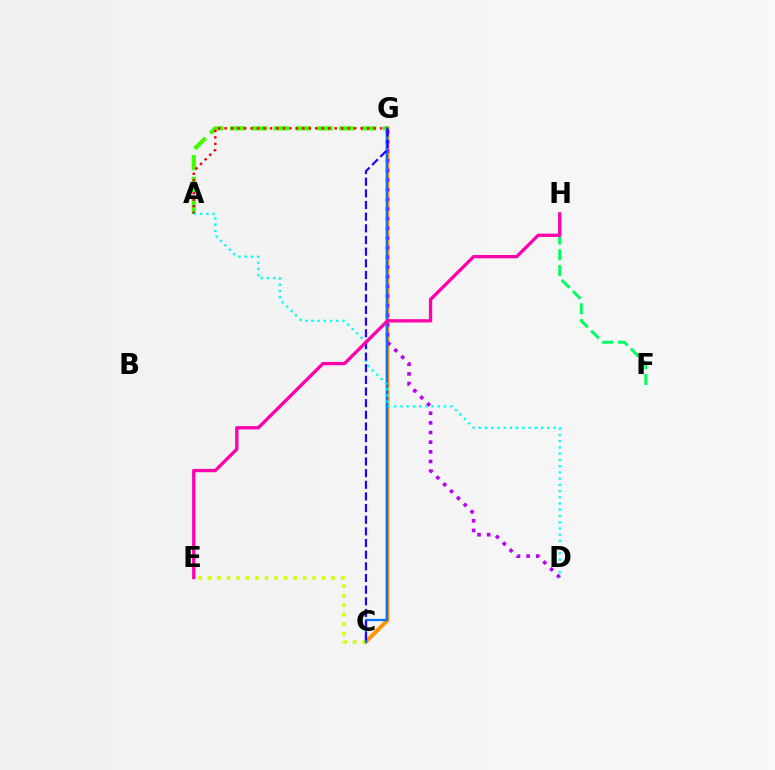{('C', 'G'): [{'color': '#ff9400', 'line_style': 'solid', 'thickness': 2.82}, {'color': '#0074ff', 'line_style': 'solid', 'thickness': 1.62}, {'color': '#2500ff', 'line_style': 'dashed', 'thickness': 1.58}], ('F', 'H'): [{'color': '#00ff5c', 'line_style': 'dashed', 'thickness': 2.14}], ('A', 'G'): [{'color': '#3dff00', 'line_style': 'dashed', 'thickness': 2.97}, {'color': '#ff0000', 'line_style': 'dotted', 'thickness': 1.76}], ('D', 'G'): [{'color': '#b900ff', 'line_style': 'dotted', 'thickness': 2.62}], ('C', 'E'): [{'color': '#d1ff00', 'line_style': 'dotted', 'thickness': 2.58}], ('A', 'D'): [{'color': '#00fff6', 'line_style': 'dotted', 'thickness': 1.69}], ('E', 'H'): [{'color': '#ff00ac', 'line_style': 'solid', 'thickness': 2.38}]}